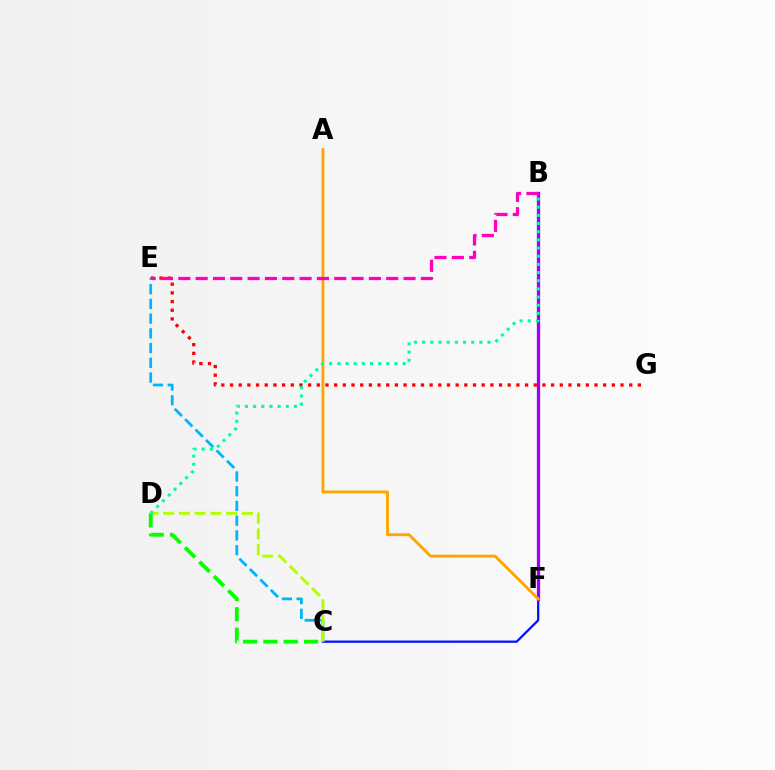{('C', 'F'): [{'color': '#0010ff', 'line_style': 'solid', 'thickness': 1.61}], ('B', 'F'): [{'color': '#9b00ff', 'line_style': 'solid', 'thickness': 2.36}], ('C', 'E'): [{'color': '#00b5ff', 'line_style': 'dashed', 'thickness': 2.0}], ('C', 'D'): [{'color': '#b3ff00', 'line_style': 'dashed', 'thickness': 2.14}, {'color': '#08ff00', 'line_style': 'dashed', 'thickness': 2.76}], ('A', 'F'): [{'color': '#ffa500', 'line_style': 'solid', 'thickness': 2.08}], ('E', 'G'): [{'color': '#ff0000', 'line_style': 'dotted', 'thickness': 2.36}], ('B', 'E'): [{'color': '#ff00bd', 'line_style': 'dashed', 'thickness': 2.35}], ('B', 'D'): [{'color': '#00ff9d', 'line_style': 'dotted', 'thickness': 2.22}]}